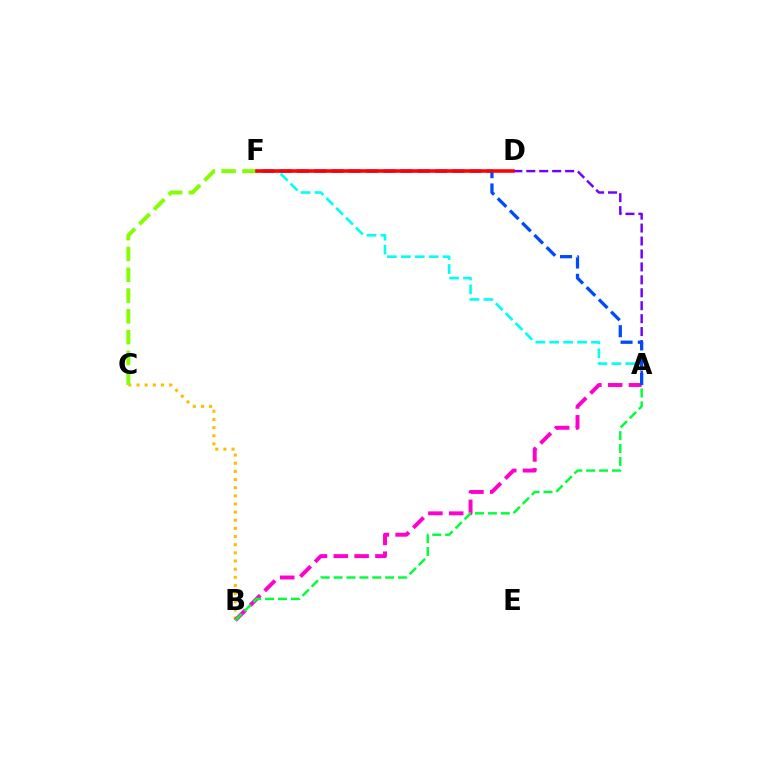{('B', 'C'): [{'color': '#ffbd00', 'line_style': 'dotted', 'thickness': 2.21}], ('A', 'B'): [{'color': '#ff00cf', 'line_style': 'dashed', 'thickness': 2.83}, {'color': '#00ff39', 'line_style': 'dashed', 'thickness': 1.75}], ('A', 'D'): [{'color': '#7200ff', 'line_style': 'dashed', 'thickness': 1.76}], ('C', 'F'): [{'color': '#84ff00', 'line_style': 'dashed', 'thickness': 2.82}], ('A', 'F'): [{'color': '#00fff6', 'line_style': 'dashed', 'thickness': 1.89}, {'color': '#004bff', 'line_style': 'dashed', 'thickness': 2.35}], ('D', 'F'): [{'color': '#ff0000', 'line_style': 'solid', 'thickness': 2.56}]}